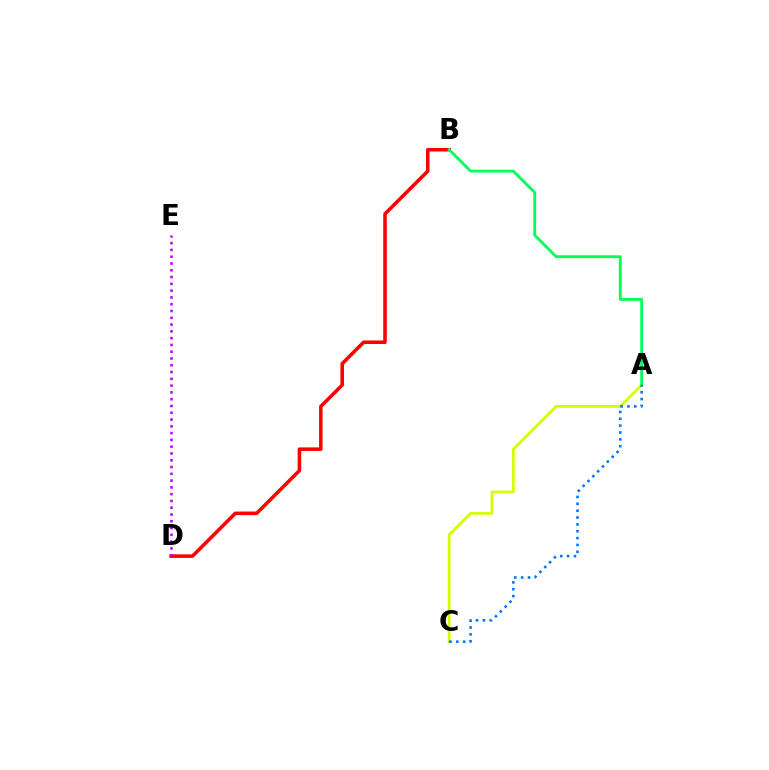{('A', 'C'): [{'color': '#d1ff00', 'line_style': 'solid', 'thickness': 1.99}, {'color': '#0074ff', 'line_style': 'dotted', 'thickness': 1.86}], ('B', 'D'): [{'color': '#ff0000', 'line_style': 'solid', 'thickness': 2.55}], ('A', 'B'): [{'color': '#00ff5c', 'line_style': 'solid', 'thickness': 2.03}], ('D', 'E'): [{'color': '#b900ff', 'line_style': 'dotted', 'thickness': 1.84}]}